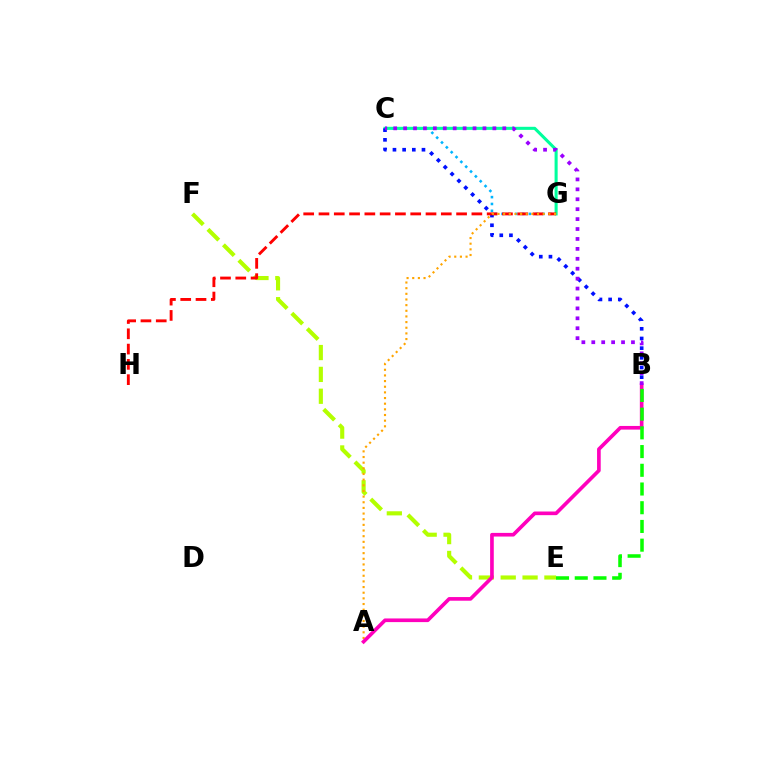{('E', 'F'): [{'color': '#b3ff00', 'line_style': 'dashed', 'thickness': 2.97}], ('C', 'G'): [{'color': '#00b5ff', 'line_style': 'dotted', 'thickness': 1.86}, {'color': '#00ff9d', 'line_style': 'solid', 'thickness': 2.21}], ('B', 'C'): [{'color': '#0010ff', 'line_style': 'dotted', 'thickness': 2.63}, {'color': '#9b00ff', 'line_style': 'dotted', 'thickness': 2.7}], ('G', 'H'): [{'color': '#ff0000', 'line_style': 'dashed', 'thickness': 2.08}], ('A', 'G'): [{'color': '#ffa500', 'line_style': 'dotted', 'thickness': 1.54}], ('A', 'B'): [{'color': '#ff00bd', 'line_style': 'solid', 'thickness': 2.63}], ('B', 'E'): [{'color': '#08ff00', 'line_style': 'dashed', 'thickness': 2.54}]}